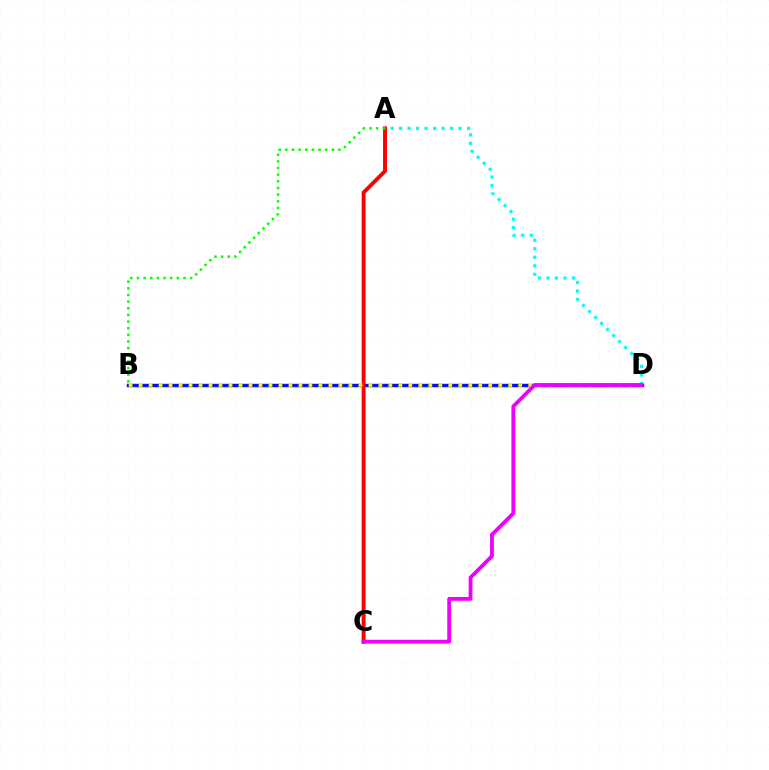{('B', 'D'): [{'color': '#0010ff', 'line_style': 'solid', 'thickness': 2.48}, {'color': '#fcf500', 'line_style': 'dotted', 'thickness': 2.71}], ('A', 'C'): [{'color': '#ff0000', 'line_style': 'solid', 'thickness': 2.82}], ('A', 'D'): [{'color': '#00fff6', 'line_style': 'dotted', 'thickness': 2.31}], ('A', 'B'): [{'color': '#08ff00', 'line_style': 'dotted', 'thickness': 1.8}], ('C', 'D'): [{'color': '#ee00ff', 'line_style': 'solid', 'thickness': 2.75}]}